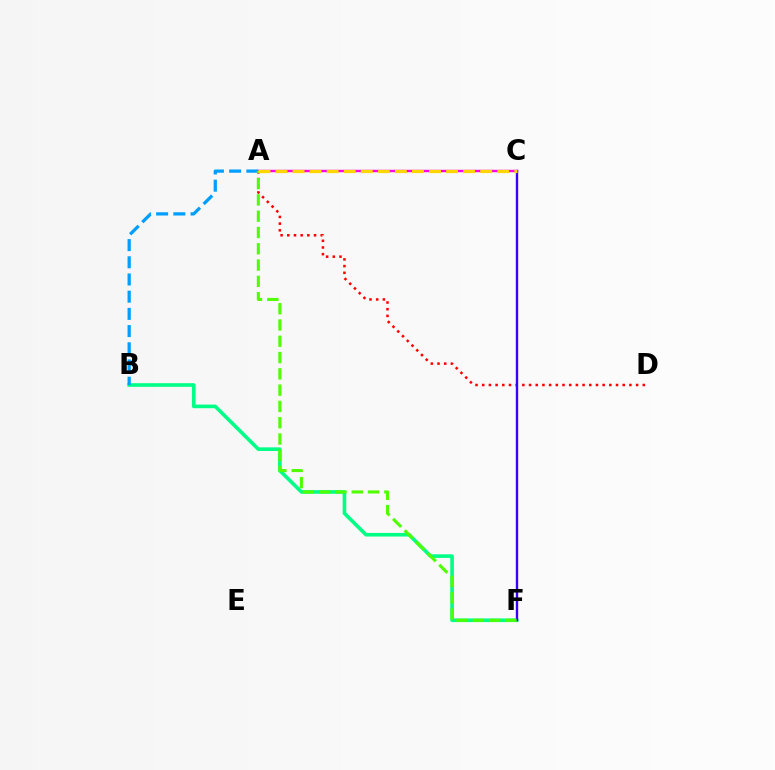{('B', 'F'): [{'color': '#00ff86', 'line_style': 'solid', 'thickness': 2.61}], ('A', 'C'): [{'color': '#ff00ed', 'line_style': 'solid', 'thickness': 1.76}, {'color': '#ffd500', 'line_style': 'dashed', 'thickness': 2.32}], ('A', 'D'): [{'color': '#ff0000', 'line_style': 'dotted', 'thickness': 1.82}], ('C', 'F'): [{'color': '#3700ff', 'line_style': 'solid', 'thickness': 1.71}], ('A', 'B'): [{'color': '#009eff', 'line_style': 'dashed', 'thickness': 2.34}], ('A', 'F'): [{'color': '#4fff00', 'line_style': 'dashed', 'thickness': 2.21}]}